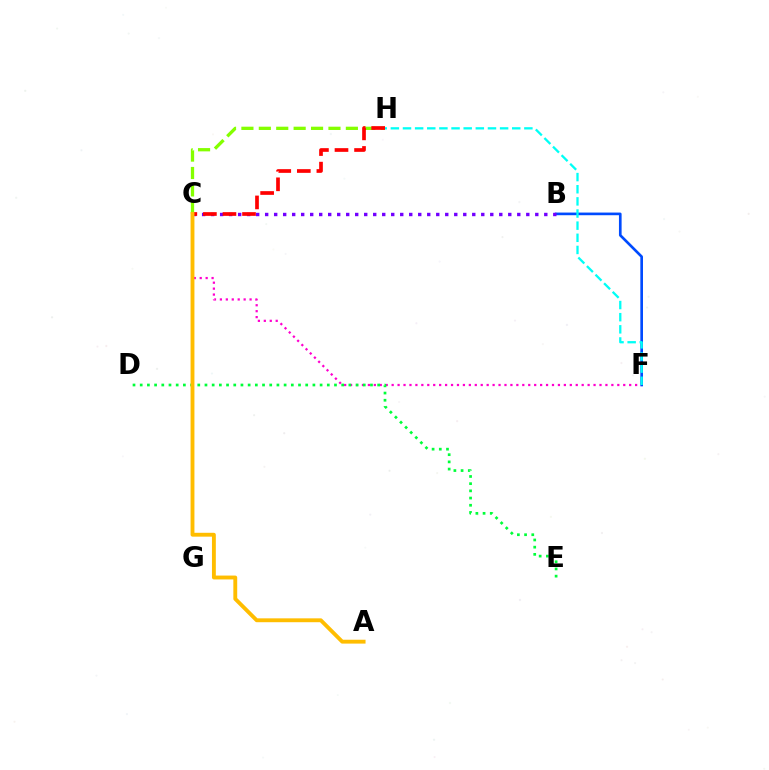{('C', 'F'): [{'color': '#ff00cf', 'line_style': 'dotted', 'thickness': 1.61}], ('B', 'F'): [{'color': '#004bff', 'line_style': 'solid', 'thickness': 1.91}], ('C', 'H'): [{'color': '#84ff00', 'line_style': 'dashed', 'thickness': 2.37}, {'color': '#ff0000', 'line_style': 'dashed', 'thickness': 2.66}], ('F', 'H'): [{'color': '#00fff6', 'line_style': 'dashed', 'thickness': 1.65}], ('D', 'E'): [{'color': '#00ff39', 'line_style': 'dotted', 'thickness': 1.96}], ('B', 'C'): [{'color': '#7200ff', 'line_style': 'dotted', 'thickness': 2.45}], ('A', 'C'): [{'color': '#ffbd00', 'line_style': 'solid', 'thickness': 2.78}]}